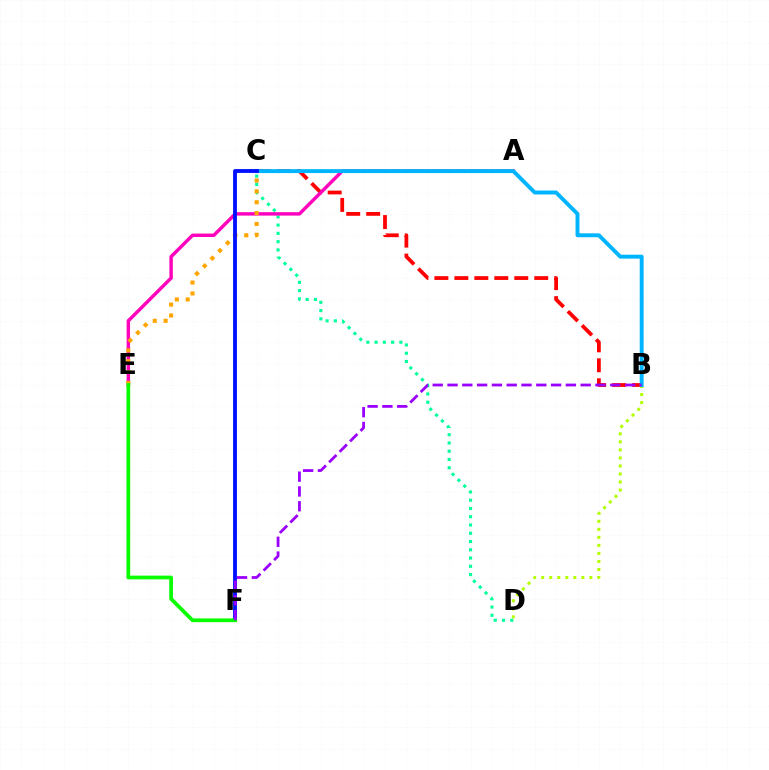{('B', 'C'): [{'color': '#ff0000', 'line_style': 'dashed', 'thickness': 2.71}, {'color': '#00b5ff', 'line_style': 'solid', 'thickness': 2.82}], ('C', 'D'): [{'color': '#00ff9d', 'line_style': 'dotted', 'thickness': 2.25}], ('A', 'E'): [{'color': '#ff00bd', 'line_style': 'solid', 'thickness': 2.47}], ('C', 'E'): [{'color': '#ffa500', 'line_style': 'dotted', 'thickness': 2.95}], ('B', 'D'): [{'color': '#b3ff00', 'line_style': 'dotted', 'thickness': 2.18}], ('C', 'F'): [{'color': '#0010ff', 'line_style': 'solid', 'thickness': 2.77}], ('E', 'F'): [{'color': '#08ff00', 'line_style': 'solid', 'thickness': 2.69}], ('B', 'F'): [{'color': '#9b00ff', 'line_style': 'dashed', 'thickness': 2.01}]}